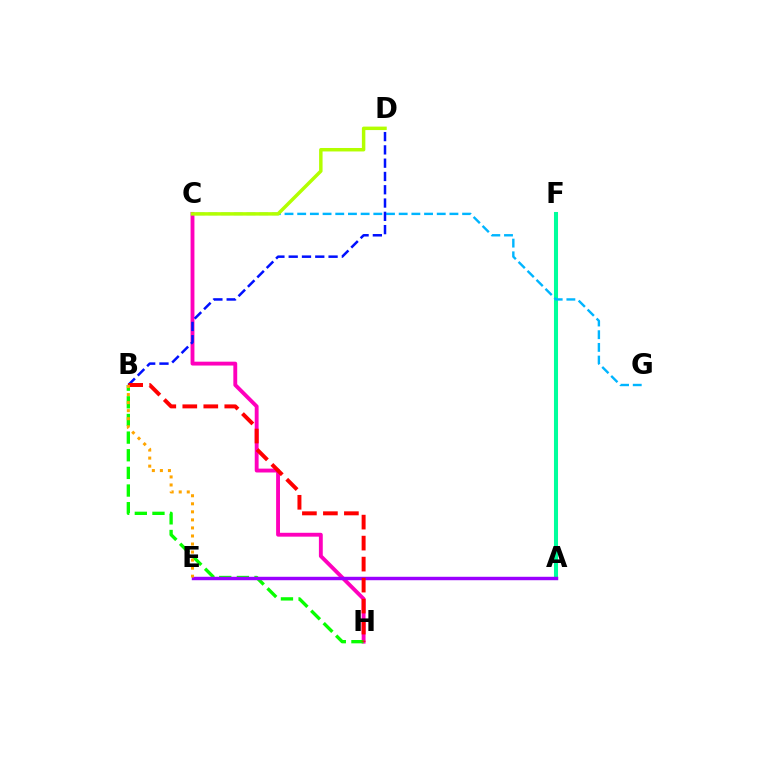{('C', 'H'): [{'color': '#ff00bd', 'line_style': 'solid', 'thickness': 2.78}], ('A', 'F'): [{'color': '#00ff9d', 'line_style': 'solid', 'thickness': 2.92}], ('C', 'G'): [{'color': '#00b5ff', 'line_style': 'dashed', 'thickness': 1.72}], ('B', 'H'): [{'color': '#08ff00', 'line_style': 'dashed', 'thickness': 2.4}, {'color': '#ff0000', 'line_style': 'dashed', 'thickness': 2.85}], ('A', 'E'): [{'color': '#9b00ff', 'line_style': 'solid', 'thickness': 2.47}], ('B', 'D'): [{'color': '#0010ff', 'line_style': 'dashed', 'thickness': 1.81}], ('B', 'E'): [{'color': '#ffa500', 'line_style': 'dotted', 'thickness': 2.19}], ('C', 'D'): [{'color': '#b3ff00', 'line_style': 'solid', 'thickness': 2.5}]}